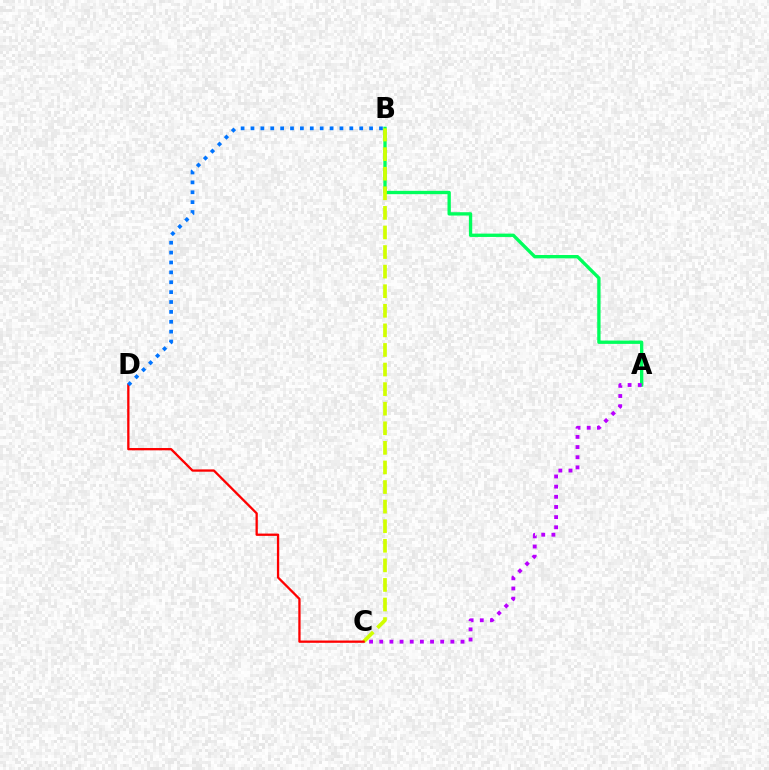{('A', 'B'): [{'color': '#00ff5c', 'line_style': 'solid', 'thickness': 2.4}], ('B', 'C'): [{'color': '#d1ff00', 'line_style': 'dashed', 'thickness': 2.66}], ('A', 'C'): [{'color': '#b900ff', 'line_style': 'dotted', 'thickness': 2.76}], ('C', 'D'): [{'color': '#ff0000', 'line_style': 'solid', 'thickness': 1.65}], ('B', 'D'): [{'color': '#0074ff', 'line_style': 'dotted', 'thickness': 2.69}]}